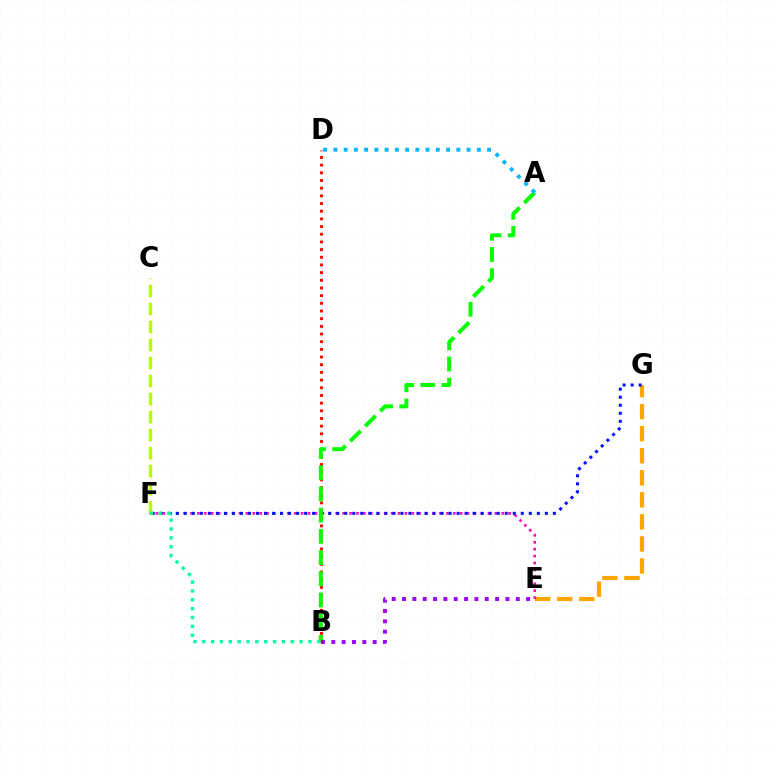{('E', 'G'): [{'color': '#ffa500', 'line_style': 'dashed', 'thickness': 3.0}], ('C', 'F'): [{'color': '#b3ff00', 'line_style': 'dashed', 'thickness': 2.45}], ('E', 'F'): [{'color': '#ff00bd', 'line_style': 'dotted', 'thickness': 1.88}], ('B', 'D'): [{'color': '#ff0000', 'line_style': 'dotted', 'thickness': 2.09}], ('F', 'G'): [{'color': '#0010ff', 'line_style': 'dotted', 'thickness': 2.18}], ('A', 'B'): [{'color': '#08ff00', 'line_style': 'dashed', 'thickness': 2.88}], ('A', 'D'): [{'color': '#00b5ff', 'line_style': 'dotted', 'thickness': 2.78}], ('B', 'E'): [{'color': '#9b00ff', 'line_style': 'dotted', 'thickness': 2.81}], ('B', 'F'): [{'color': '#00ff9d', 'line_style': 'dotted', 'thickness': 2.4}]}